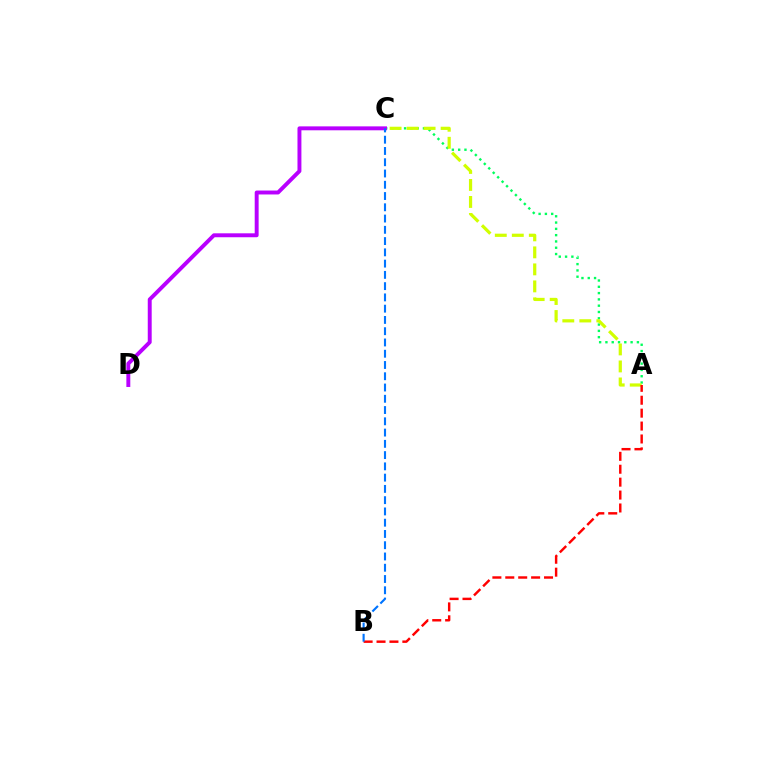{('A', 'C'): [{'color': '#00ff5c', 'line_style': 'dotted', 'thickness': 1.71}, {'color': '#d1ff00', 'line_style': 'dashed', 'thickness': 2.31}], ('A', 'B'): [{'color': '#ff0000', 'line_style': 'dashed', 'thickness': 1.75}], ('C', 'D'): [{'color': '#b900ff', 'line_style': 'solid', 'thickness': 2.83}], ('B', 'C'): [{'color': '#0074ff', 'line_style': 'dashed', 'thickness': 1.53}]}